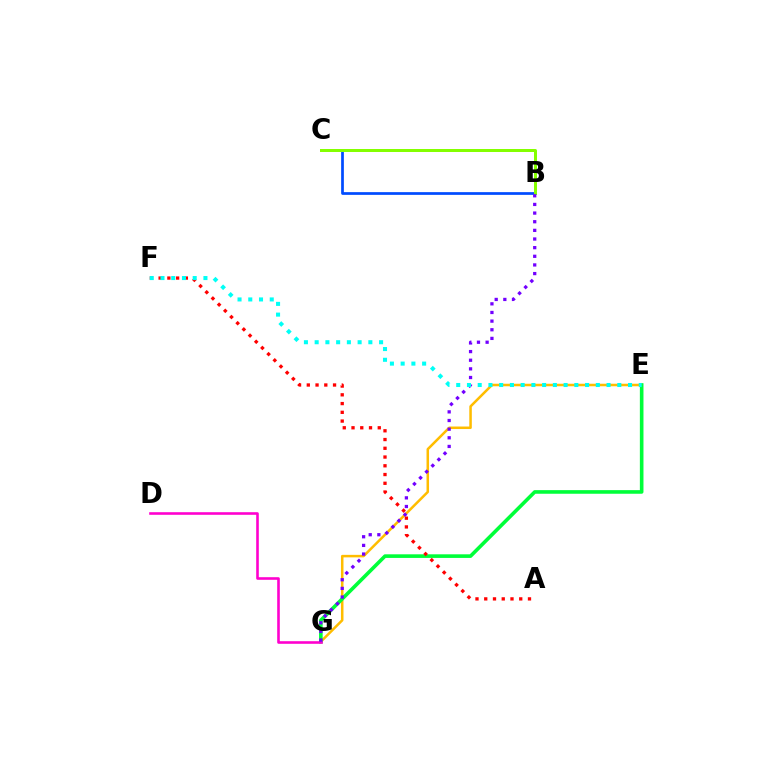{('E', 'G'): [{'color': '#ffbd00', 'line_style': 'solid', 'thickness': 1.81}, {'color': '#00ff39', 'line_style': 'solid', 'thickness': 2.6}], ('A', 'F'): [{'color': '#ff0000', 'line_style': 'dotted', 'thickness': 2.38}], ('D', 'G'): [{'color': '#ff00cf', 'line_style': 'solid', 'thickness': 1.87}], ('B', 'C'): [{'color': '#004bff', 'line_style': 'solid', 'thickness': 1.96}, {'color': '#84ff00', 'line_style': 'solid', 'thickness': 2.16}], ('B', 'G'): [{'color': '#7200ff', 'line_style': 'dotted', 'thickness': 2.35}], ('E', 'F'): [{'color': '#00fff6', 'line_style': 'dotted', 'thickness': 2.92}]}